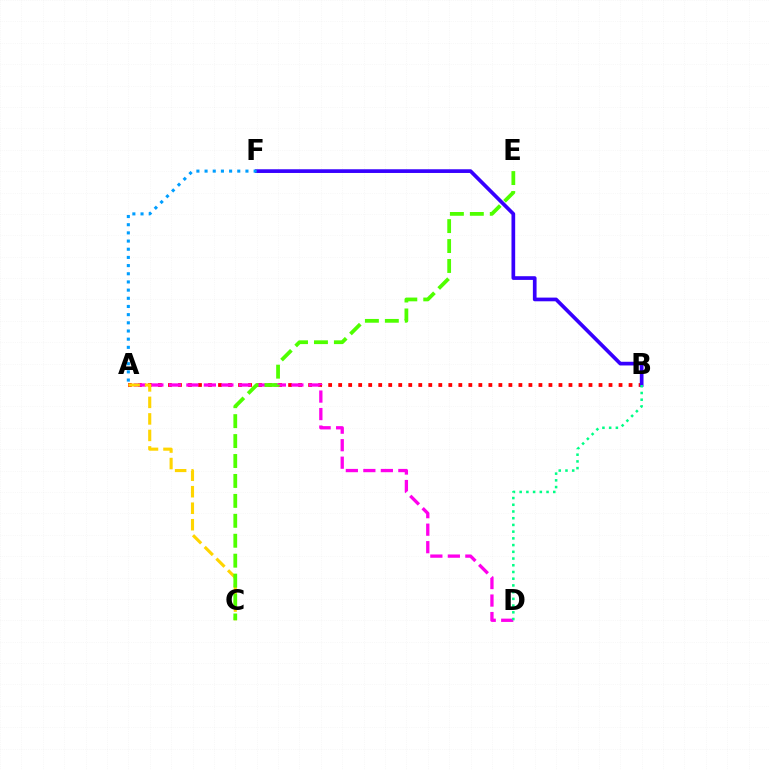{('A', 'B'): [{'color': '#ff0000', 'line_style': 'dotted', 'thickness': 2.72}], ('A', 'D'): [{'color': '#ff00ed', 'line_style': 'dashed', 'thickness': 2.38}], ('B', 'F'): [{'color': '#3700ff', 'line_style': 'solid', 'thickness': 2.66}], ('B', 'D'): [{'color': '#00ff86', 'line_style': 'dotted', 'thickness': 1.83}], ('A', 'C'): [{'color': '#ffd500', 'line_style': 'dashed', 'thickness': 2.24}], ('A', 'F'): [{'color': '#009eff', 'line_style': 'dotted', 'thickness': 2.22}], ('C', 'E'): [{'color': '#4fff00', 'line_style': 'dashed', 'thickness': 2.71}]}